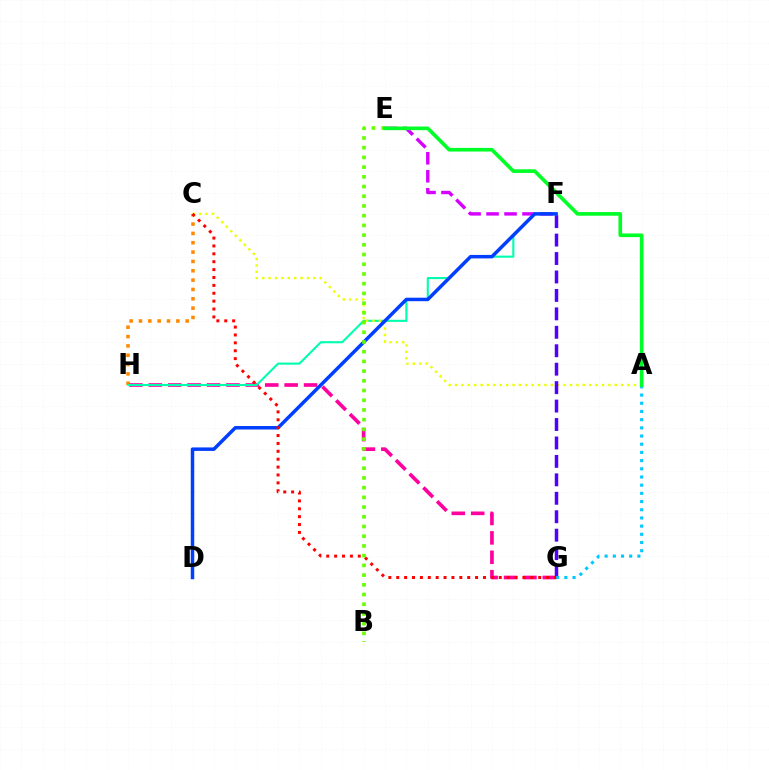{('E', 'F'): [{'color': '#d600ff', 'line_style': 'dashed', 'thickness': 2.44}], ('C', 'H'): [{'color': '#ff8800', 'line_style': 'dotted', 'thickness': 2.54}], ('G', 'H'): [{'color': '#ff00a0', 'line_style': 'dashed', 'thickness': 2.64}], ('F', 'H'): [{'color': '#00ffaf', 'line_style': 'solid', 'thickness': 1.53}], ('A', 'C'): [{'color': '#eeff00', 'line_style': 'dotted', 'thickness': 1.74}], ('F', 'G'): [{'color': '#4f00ff', 'line_style': 'dashed', 'thickness': 2.51}], ('A', 'G'): [{'color': '#00c7ff', 'line_style': 'dotted', 'thickness': 2.23}], ('D', 'F'): [{'color': '#003fff', 'line_style': 'solid', 'thickness': 2.51}], ('B', 'E'): [{'color': '#66ff00', 'line_style': 'dotted', 'thickness': 2.64}], ('C', 'G'): [{'color': '#ff0000', 'line_style': 'dotted', 'thickness': 2.14}], ('A', 'E'): [{'color': '#00ff27', 'line_style': 'solid', 'thickness': 2.63}]}